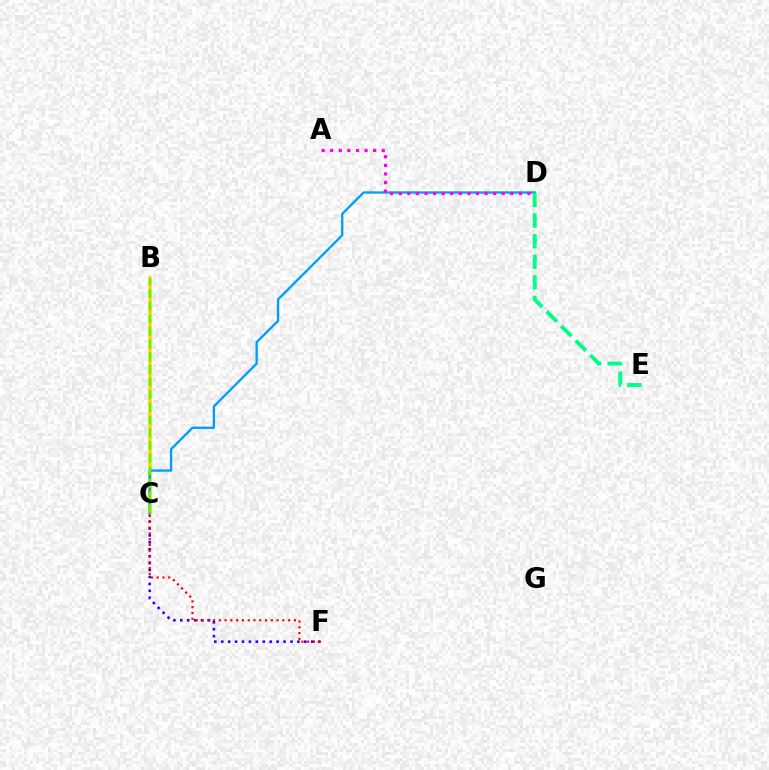{('C', 'F'): [{'color': '#3700ff', 'line_style': 'dotted', 'thickness': 1.88}, {'color': '#ff0000', 'line_style': 'dotted', 'thickness': 1.57}], ('B', 'C'): [{'color': '#ffd500', 'line_style': 'solid', 'thickness': 2.53}, {'color': '#4fff00', 'line_style': 'dashed', 'thickness': 1.72}], ('C', 'D'): [{'color': '#009eff', 'line_style': 'solid', 'thickness': 1.68}], ('A', 'D'): [{'color': '#ff00ed', 'line_style': 'dotted', 'thickness': 2.33}], ('D', 'E'): [{'color': '#00ff86', 'line_style': 'dashed', 'thickness': 2.8}]}